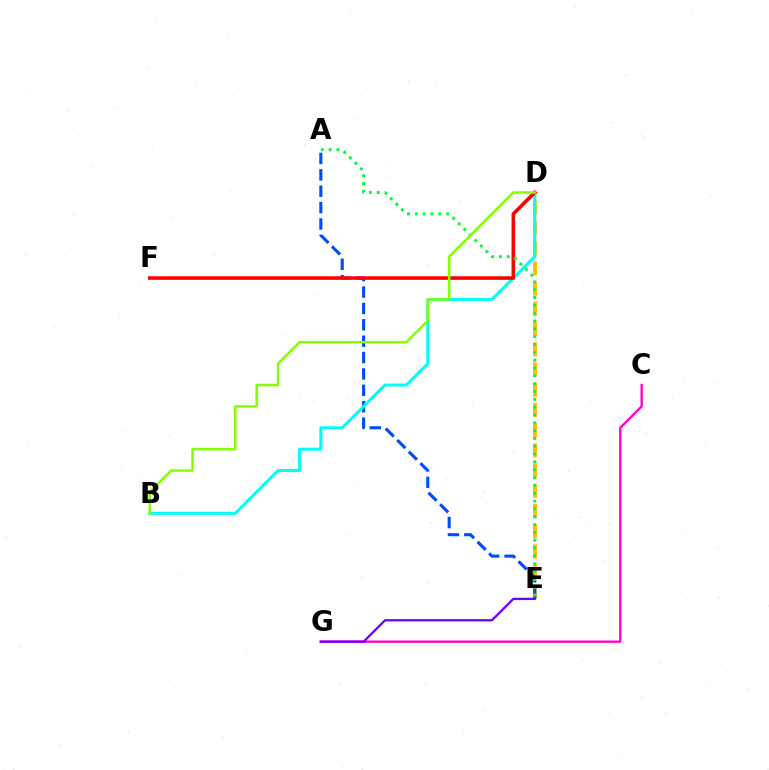{('D', 'E'): [{'color': '#ffbd00', 'line_style': 'dashed', 'thickness': 2.75}], ('A', 'E'): [{'color': '#004bff', 'line_style': 'dashed', 'thickness': 2.23}, {'color': '#00ff39', 'line_style': 'dotted', 'thickness': 2.13}], ('C', 'G'): [{'color': '#ff00cf', 'line_style': 'solid', 'thickness': 1.68}], ('B', 'D'): [{'color': '#00fff6', 'line_style': 'solid', 'thickness': 2.18}, {'color': '#84ff00', 'line_style': 'solid', 'thickness': 1.81}], ('D', 'F'): [{'color': '#ff0000', 'line_style': 'solid', 'thickness': 2.58}], ('E', 'G'): [{'color': '#7200ff', 'line_style': 'solid', 'thickness': 1.66}]}